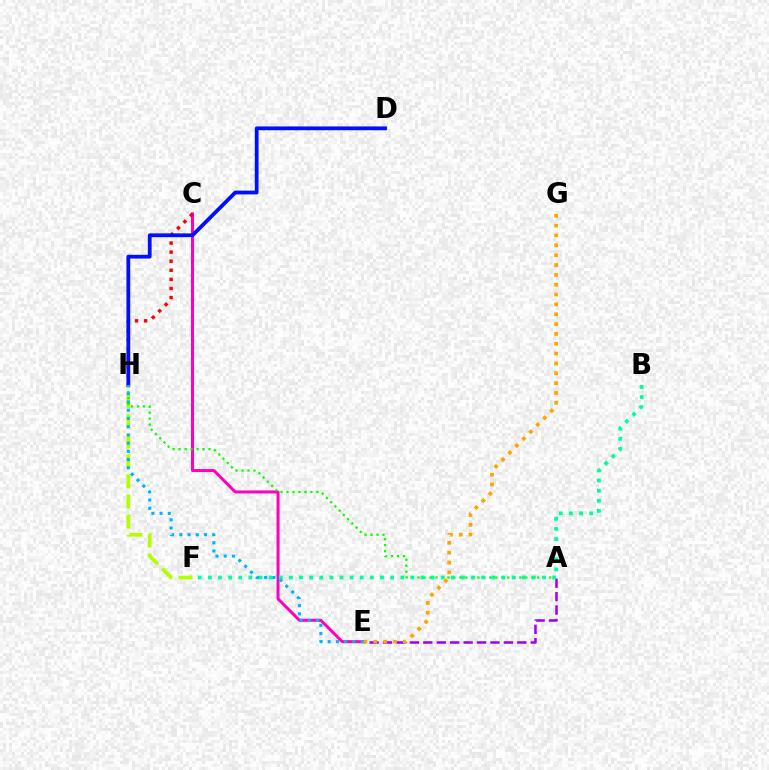{('C', 'E'): [{'color': '#ff00bd', 'line_style': 'solid', 'thickness': 2.16}], ('A', 'E'): [{'color': '#9b00ff', 'line_style': 'dashed', 'thickness': 1.82}], ('F', 'H'): [{'color': '#b3ff00', 'line_style': 'dashed', 'thickness': 2.73}], ('A', 'H'): [{'color': '#08ff00', 'line_style': 'dotted', 'thickness': 1.63}], ('C', 'H'): [{'color': '#ff0000', 'line_style': 'dotted', 'thickness': 2.47}], ('D', 'H'): [{'color': '#0010ff', 'line_style': 'solid', 'thickness': 2.74}], ('B', 'F'): [{'color': '#00ff9d', 'line_style': 'dotted', 'thickness': 2.75}], ('E', 'H'): [{'color': '#00b5ff', 'line_style': 'dotted', 'thickness': 2.23}], ('E', 'G'): [{'color': '#ffa500', 'line_style': 'dotted', 'thickness': 2.67}]}